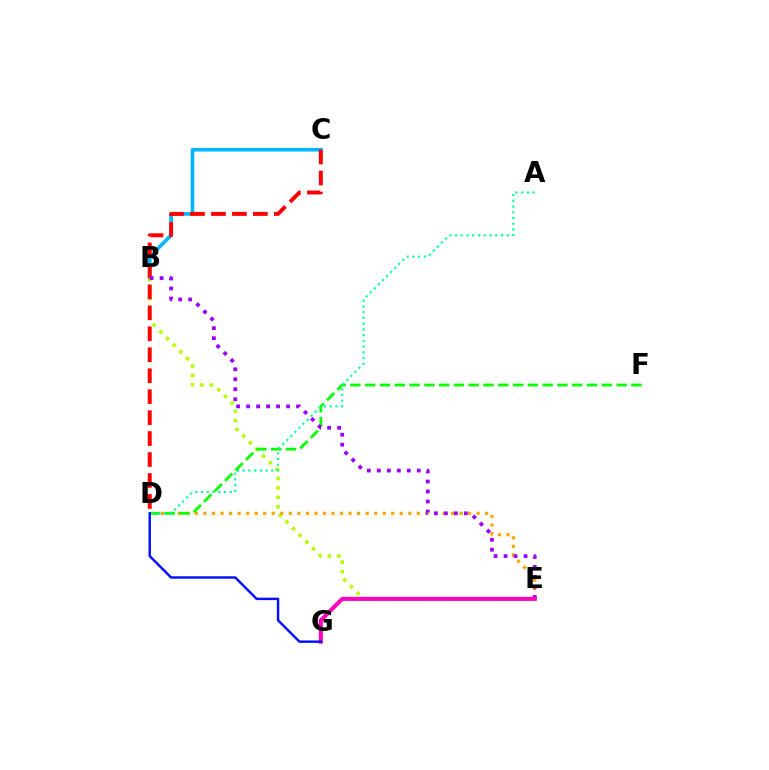{('B', 'C'): [{'color': '#00b5ff', 'line_style': 'solid', 'thickness': 2.6}], ('B', 'E'): [{'color': '#b3ff00', 'line_style': 'dotted', 'thickness': 2.57}, {'color': '#9b00ff', 'line_style': 'dotted', 'thickness': 2.71}], ('C', 'D'): [{'color': '#ff0000', 'line_style': 'dashed', 'thickness': 2.85}], ('D', 'E'): [{'color': '#ffa500', 'line_style': 'dotted', 'thickness': 2.32}], ('D', 'F'): [{'color': '#08ff00', 'line_style': 'dashed', 'thickness': 2.01}], ('E', 'G'): [{'color': '#ff00bd', 'line_style': 'solid', 'thickness': 2.91}], ('D', 'G'): [{'color': '#0010ff', 'line_style': 'solid', 'thickness': 1.76}], ('A', 'D'): [{'color': '#00ff9d', 'line_style': 'dotted', 'thickness': 1.56}]}